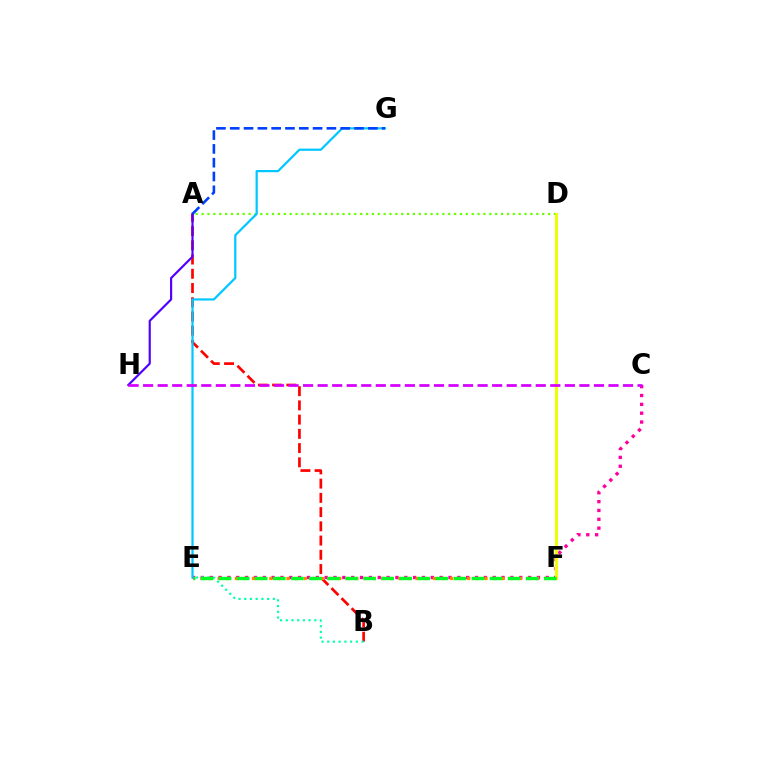{('A', 'B'): [{'color': '#ff0000', 'line_style': 'dashed', 'thickness': 1.93}], ('C', 'E'): [{'color': '#ff00a0', 'line_style': 'dotted', 'thickness': 2.4}], ('A', 'D'): [{'color': '#66ff00', 'line_style': 'dotted', 'thickness': 1.6}], ('D', 'F'): [{'color': '#eeff00', 'line_style': 'solid', 'thickness': 2.15}], ('E', 'F'): [{'color': '#ff8800', 'line_style': 'dotted', 'thickness': 2.34}, {'color': '#00ff27', 'line_style': 'dashed', 'thickness': 2.45}], ('E', 'G'): [{'color': '#00c7ff', 'line_style': 'solid', 'thickness': 1.59}], ('B', 'E'): [{'color': '#00ffaf', 'line_style': 'dotted', 'thickness': 1.55}], ('A', 'H'): [{'color': '#4f00ff', 'line_style': 'solid', 'thickness': 1.56}], ('A', 'G'): [{'color': '#003fff', 'line_style': 'dashed', 'thickness': 1.88}], ('C', 'H'): [{'color': '#d600ff', 'line_style': 'dashed', 'thickness': 1.98}]}